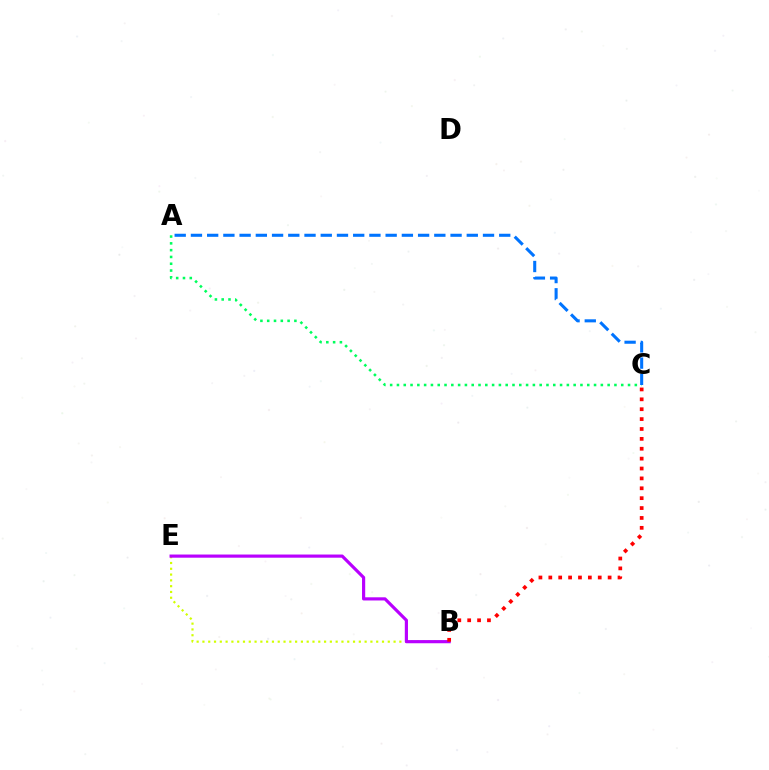{('B', 'E'): [{'color': '#d1ff00', 'line_style': 'dotted', 'thickness': 1.57}, {'color': '#b900ff', 'line_style': 'solid', 'thickness': 2.28}], ('A', 'C'): [{'color': '#00ff5c', 'line_style': 'dotted', 'thickness': 1.85}, {'color': '#0074ff', 'line_style': 'dashed', 'thickness': 2.2}], ('B', 'C'): [{'color': '#ff0000', 'line_style': 'dotted', 'thickness': 2.69}]}